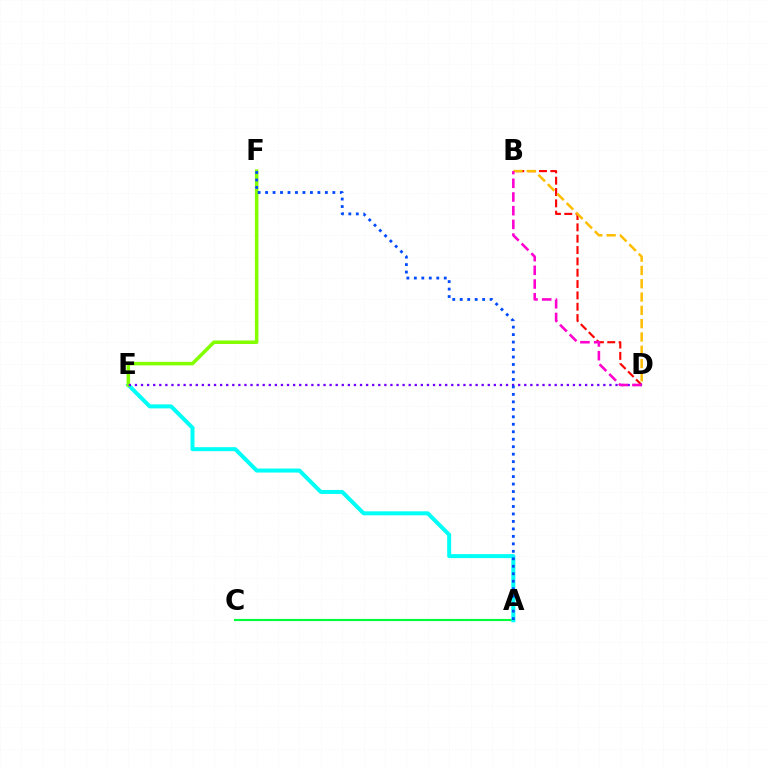{('B', 'D'): [{'color': '#ff0000', 'line_style': 'dashed', 'thickness': 1.54}, {'color': '#ffbd00', 'line_style': 'dashed', 'thickness': 1.81}, {'color': '#ff00cf', 'line_style': 'dashed', 'thickness': 1.86}], ('A', 'C'): [{'color': '#00ff39', 'line_style': 'solid', 'thickness': 1.54}], ('A', 'E'): [{'color': '#00fff6', 'line_style': 'solid', 'thickness': 2.88}], ('E', 'F'): [{'color': '#84ff00', 'line_style': 'solid', 'thickness': 2.55}], ('D', 'E'): [{'color': '#7200ff', 'line_style': 'dotted', 'thickness': 1.65}], ('A', 'F'): [{'color': '#004bff', 'line_style': 'dotted', 'thickness': 2.03}]}